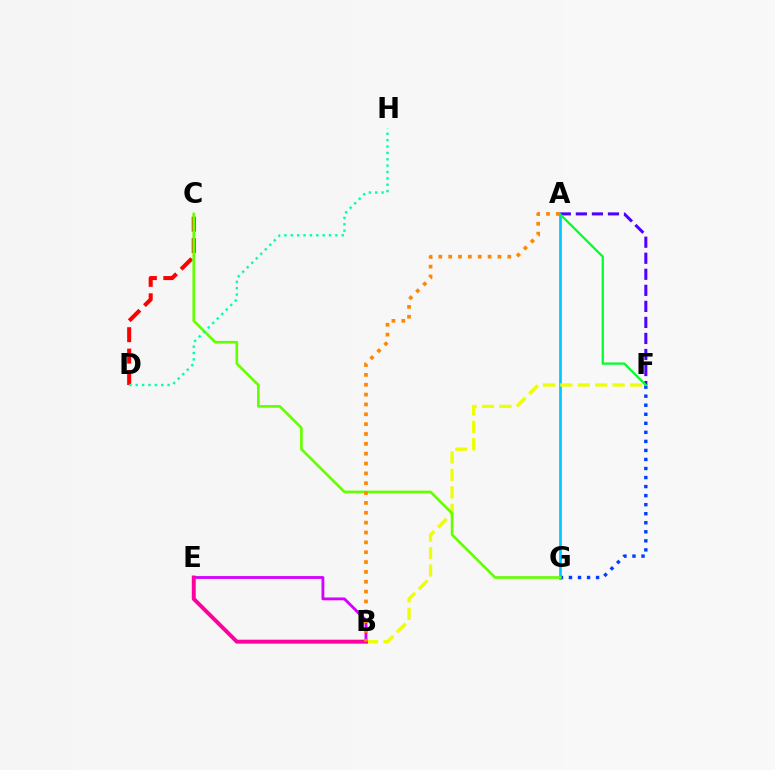{('B', 'E'): [{'color': '#d600ff', 'line_style': 'solid', 'thickness': 2.05}, {'color': '#ff00a0', 'line_style': 'solid', 'thickness': 2.83}], ('F', 'G'): [{'color': '#003fff', 'line_style': 'dotted', 'thickness': 2.46}], ('C', 'D'): [{'color': '#ff0000', 'line_style': 'dashed', 'thickness': 2.91}], ('A', 'G'): [{'color': '#00c7ff', 'line_style': 'solid', 'thickness': 1.95}], ('A', 'F'): [{'color': '#4f00ff', 'line_style': 'dashed', 'thickness': 2.18}, {'color': '#00ff27', 'line_style': 'solid', 'thickness': 1.63}], ('B', 'F'): [{'color': '#eeff00', 'line_style': 'dashed', 'thickness': 2.37}], ('C', 'G'): [{'color': '#66ff00', 'line_style': 'solid', 'thickness': 1.92}], ('D', 'H'): [{'color': '#00ffaf', 'line_style': 'dotted', 'thickness': 1.73}], ('A', 'B'): [{'color': '#ff8800', 'line_style': 'dotted', 'thickness': 2.68}]}